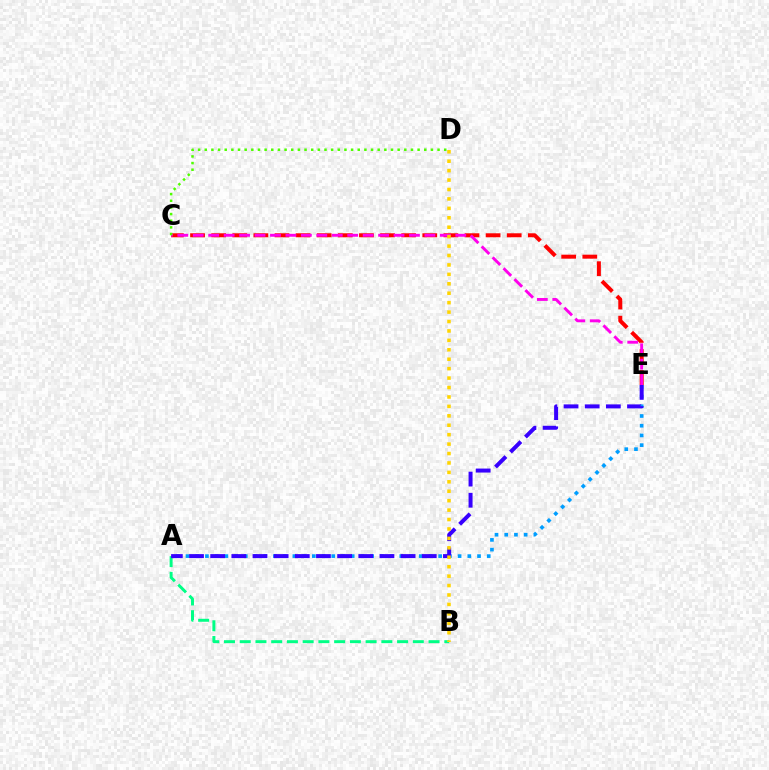{('A', 'E'): [{'color': '#009eff', 'line_style': 'dotted', 'thickness': 2.64}, {'color': '#3700ff', 'line_style': 'dashed', 'thickness': 2.87}], ('A', 'B'): [{'color': '#00ff86', 'line_style': 'dashed', 'thickness': 2.14}], ('C', 'E'): [{'color': '#ff0000', 'line_style': 'dashed', 'thickness': 2.87}, {'color': '#ff00ed', 'line_style': 'dashed', 'thickness': 2.1}], ('B', 'D'): [{'color': '#ffd500', 'line_style': 'dotted', 'thickness': 2.56}], ('C', 'D'): [{'color': '#4fff00', 'line_style': 'dotted', 'thickness': 1.81}]}